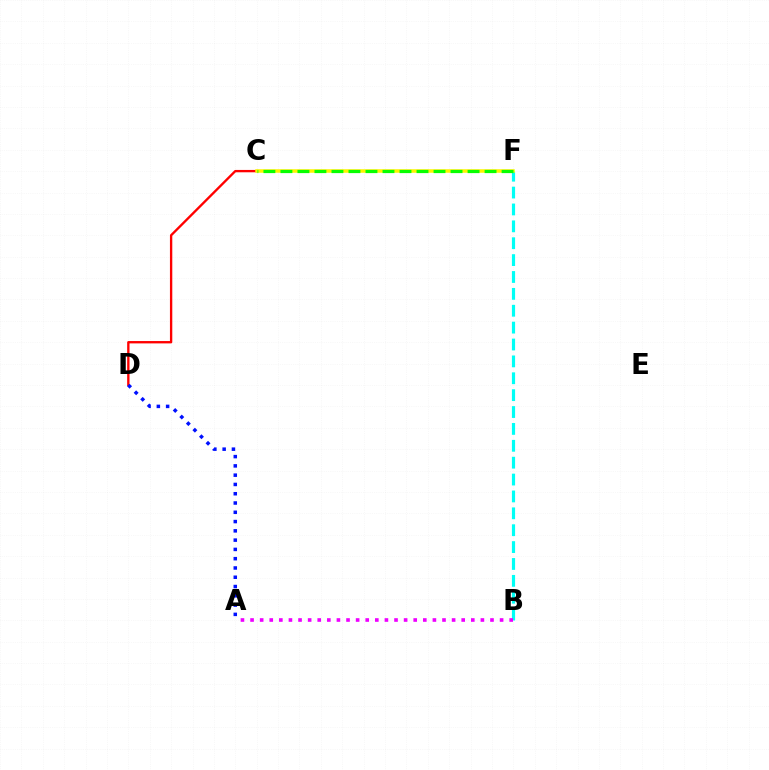{('C', 'D'): [{'color': '#ff0000', 'line_style': 'solid', 'thickness': 1.69}], ('A', 'D'): [{'color': '#0010ff', 'line_style': 'dotted', 'thickness': 2.52}], ('B', 'F'): [{'color': '#00fff6', 'line_style': 'dashed', 'thickness': 2.29}], ('C', 'F'): [{'color': '#fcf500', 'line_style': 'solid', 'thickness': 2.54}, {'color': '#08ff00', 'line_style': 'dashed', 'thickness': 2.31}], ('A', 'B'): [{'color': '#ee00ff', 'line_style': 'dotted', 'thickness': 2.61}]}